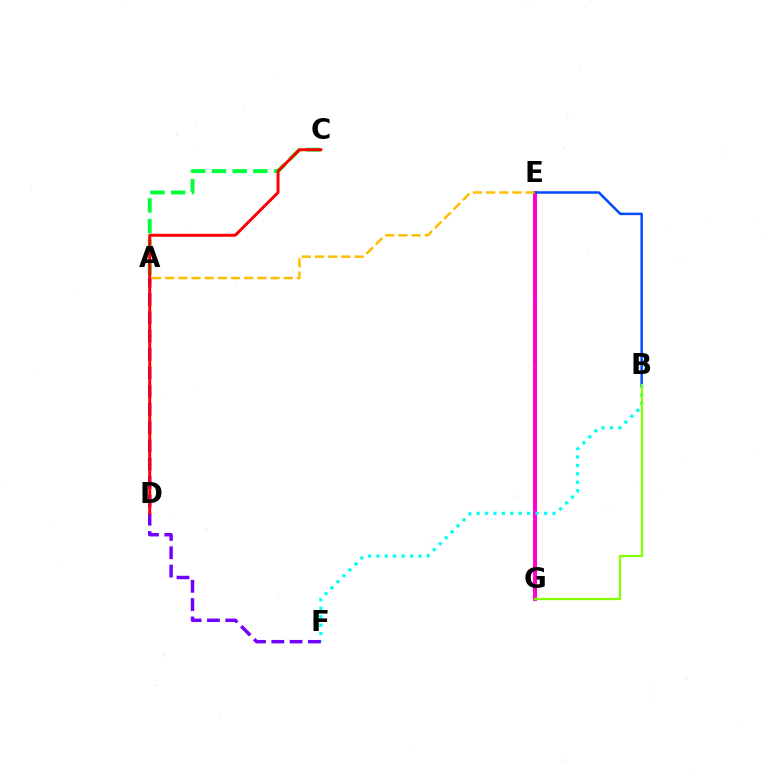{('E', 'G'): [{'color': '#ff00cf', 'line_style': 'solid', 'thickness': 2.86}], ('B', 'F'): [{'color': '#00fff6', 'line_style': 'dotted', 'thickness': 2.29}], ('B', 'E'): [{'color': '#004bff', 'line_style': 'solid', 'thickness': 1.8}], ('A', 'C'): [{'color': '#00ff39', 'line_style': 'dashed', 'thickness': 2.81}], ('A', 'F'): [{'color': '#7200ff', 'line_style': 'dashed', 'thickness': 2.49}], ('A', 'E'): [{'color': '#ffbd00', 'line_style': 'dashed', 'thickness': 1.79}], ('C', 'D'): [{'color': '#ff0000', 'line_style': 'solid', 'thickness': 2.12}], ('B', 'G'): [{'color': '#84ff00', 'line_style': 'solid', 'thickness': 1.66}]}